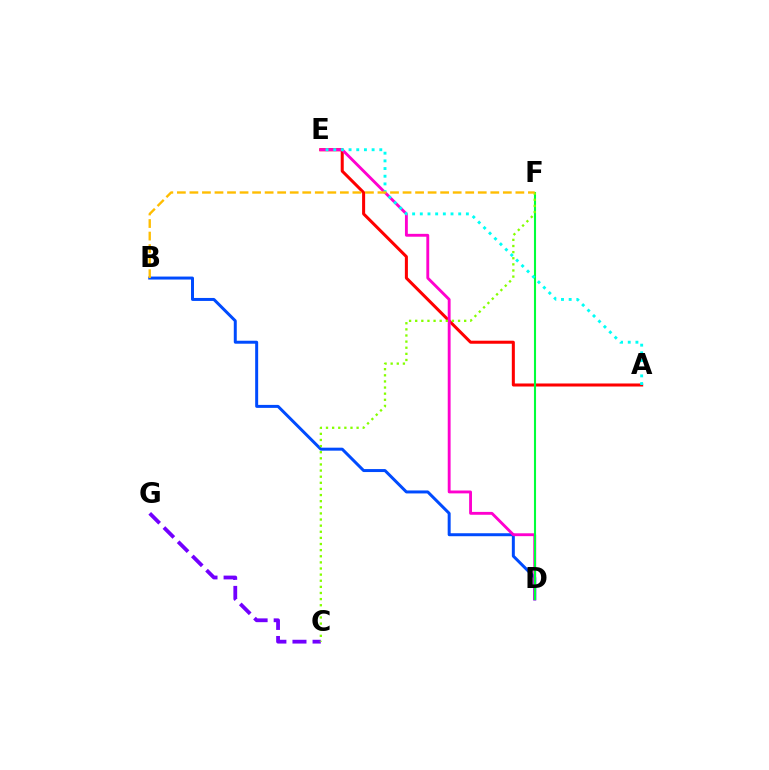{('A', 'E'): [{'color': '#ff0000', 'line_style': 'solid', 'thickness': 2.18}, {'color': '#00fff6', 'line_style': 'dotted', 'thickness': 2.09}], ('B', 'D'): [{'color': '#004bff', 'line_style': 'solid', 'thickness': 2.15}], ('D', 'E'): [{'color': '#ff00cf', 'line_style': 'solid', 'thickness': 2.06}], ('D', 'F'): [{'color': '#00ff39', 'line_style': 'solid', 'thickness': 1.51}], ('C', 'G'): [{'color': '#7200ff', 'line_style': 'dashed', 'thickness': 2.73}], ('C', 'F'): [{'color': '#84ff00', 'line_style': 'dotted', 'thickness': 1.66}], ('B', 'F'): [{'color': '#ffbd00', 'line_style': 'dashed', 'thickness': 1.7}]}